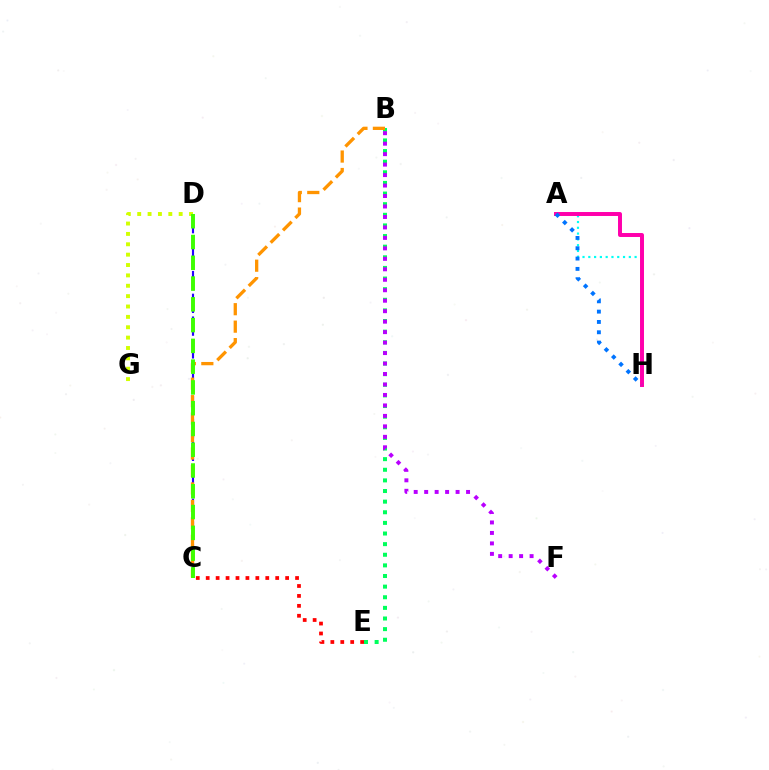{('A', 'H'): [{'color': '#00fff6', 'line_style': 'dotted', 'thickness': 1.57}, {'color': '#ff00ac', 'line_style': 'solid', 'thickness': 2.85}, {'color': '#0074ff', 'line_style': 'dotted', 'thickness': 2.8}], ('B', 'E'): [{'color': '#00ff5c', 'line_style': 'dotted', 'thickness': 2.89}], ('C', 'E'): [{'color': '#ff0000', 'line_style': 'dotted', 'thickness': 2.7}], ('C', 'D'): [{'color': '#2500ff', 'line_style': 'dashed', 'thickness': 1.55}, {'color': '#3dff00', 'line_style': 'dashed', 'thickness': 2.82}], ('D', 'G'): [{'color': '#d1ff00', 'line_style': 'dotted', 'thickness': 2.82}], ('B', 'C'): [{'color': '#ff9400', 'line_style': 'dashed', 'thickness': 2.37}], ('B', 'F'): [{'color': '#b900ff', 'line_style': 'dotted', 'thickness': 2.84}]}